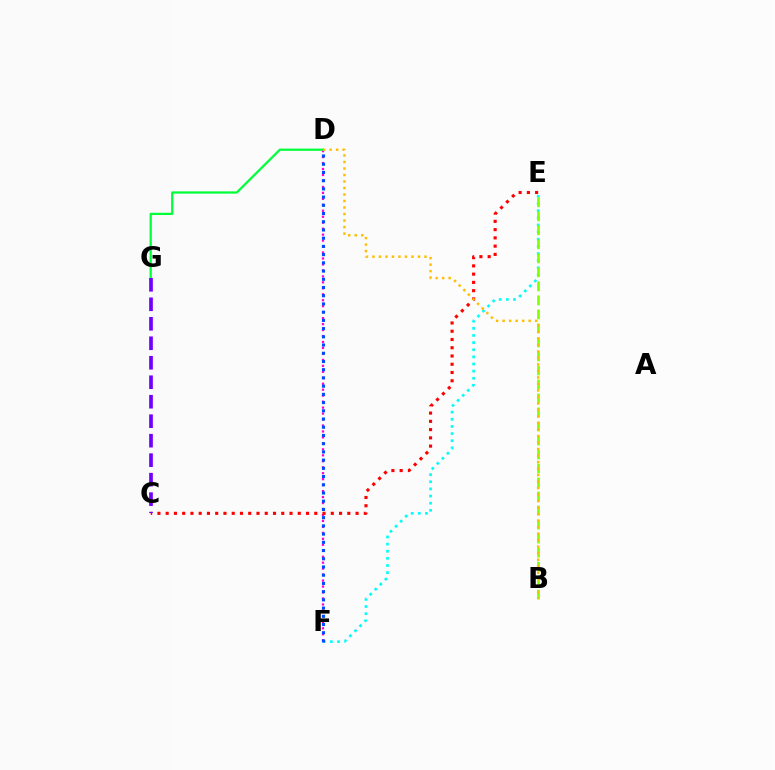{('D', 'F'): [{'color': '#ff00cf', 'line_style': 'dotted', 'thickness': 1.62}, {'color': '#004bff', 'line_style': 'dotted', 'thickness': 2.23}], ('D', 'G'): [{'color': '#00ff39', 'line_style': 'solid', 'thickness': 1.62}], ('E', 'F'): [{'color': '#00fff6', 'line_style': 'dotted', 'thickness': 1.94}], ('C', 'E'): [{'color': '#ff0000', 'line_style': 'dotted', 'thickness': 2.24}], ('B', 'E'): [{'color': '#84ff00', 'line_style': 'dashed', 'thickness': 1.9}], ('C', 'G'): [{'color': '#7200ff', 'line_style': 'dashed', 'thickness': 2.65}], ('B', 'D'): [{'color': '#ffbd00', 'line_style': 'dotted', 'thickness': 1.77}]}